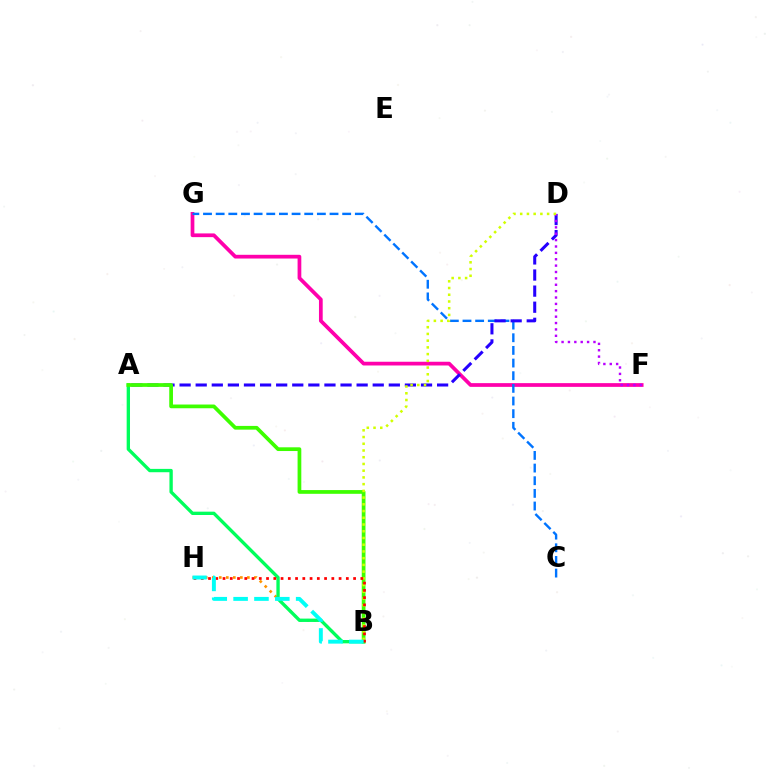{('F', 'G'): [{'color': '#ff00ac', 'line_style': 'solid', 'thickness': 2.68}], ('C', 'G'): [{'color': '#0074ff', 'line_style': 'dashed', 'thickness': 1.72}], ('A', 'D'): [{'color': '#2500ff', 'line_style': 'dashed', 'thickness': 2.19}], ('B', 'H'): [{'color': '#ff9400', 'line_style': 'dotted', 'thickness': 1.91}, {'color': '#ff0000', 'line_style': 'dotted', 'thickness': 1.97}, {'color': '#00fff6', 'line_style': 'dashed', 'thickness': 2.83}], ('A', 'B'): [{'color': '#00ff5c', 'line_style': 'solid', 'thickness': 2.41}, {'color': '#3dff00', 'line_style': 'solid', 'thickness': 2.68}], ('D', 'F'): [{'color': '#b900ff', 'line_style': 'dotted', 'thickness': 1.73}], ('B', 'D'): [{'color': '#d1ff00', 'line_style': 'dotted', 'thickness': 1.83}]}